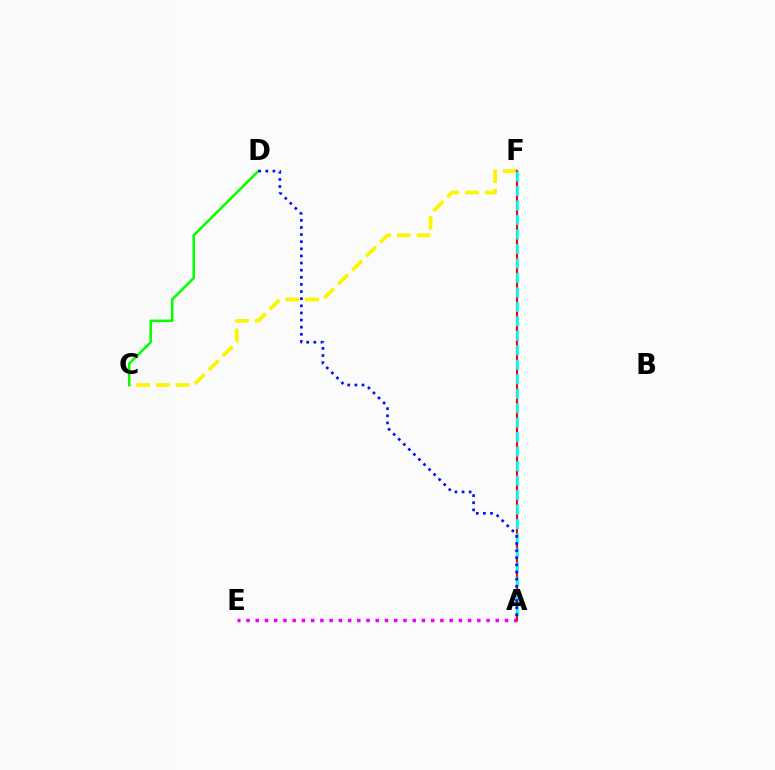{('C', 'F'): [{'color': '#fcf500', 'line_style': 'dashed', 'thickness': 2.68}], ('C', 'D'): [{'color': '#08ff00', 'line_style': 'solid', 'thickness': 1.84}], ('A', 'E'): [{'color': '#ee00ff', 'line_style': 'dotted', 'thickness': 2.51}], ('A', 'F'): [{'color': '#ff0000', 'line_style': 'solid', 'thickness': 1.57}, {'color': '#00fff6', 'line_style': 'dashed', 'thickness': 1.97}], ('A', 'D'): [{'color': '#0010ff', 'line_style': 'dotted', 'thickness': 1.94}]}